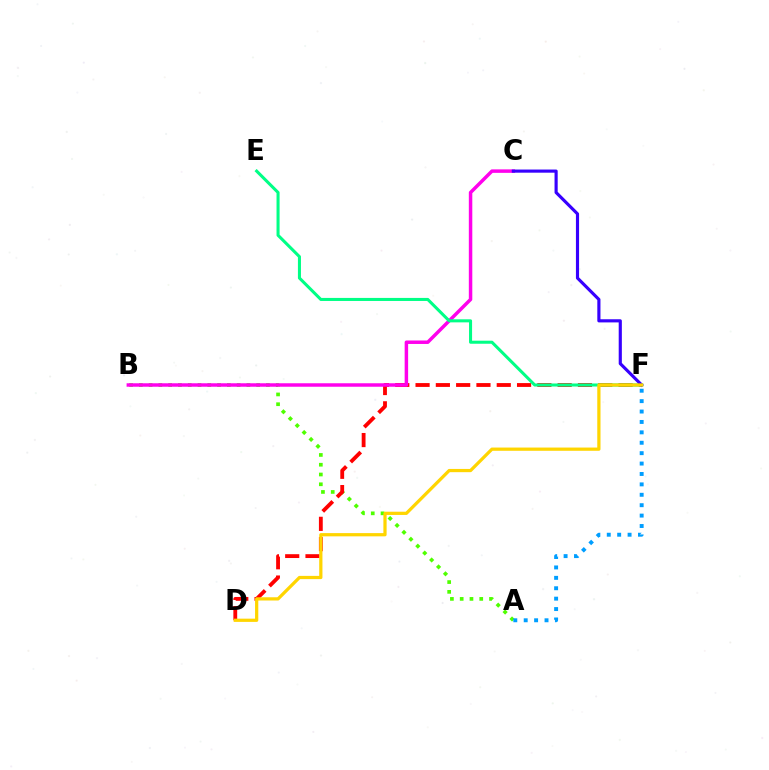{('A', 'B'): [{'color': '#4fff00', 'line_style': 'dotted', 'thickness': 2.66}], ('D', 'F'): [{'color': '#ff0000', 'line_style': 'dashed', 'thickness': 2.76}, {'color': '#ffd500', 'line_style': 'solid', 'thickness': 2.33}], ('B', 'C'): [{'color': '#ff00ed', 'line_style': 'solid', 'thickness': 2.5}], ('E', 'F'): [{'color': '#00ff86', 'line_style': 'solid', 'thickness': 2.2}], ('C', 'F'): [{'color': '#3700ff', 'line_style': 'solid', 'thickness': 2.27}], ('A', 'F'): [{'color': '#009eff', 'line_style': 'dotted', 'thickness': 2.83}]}